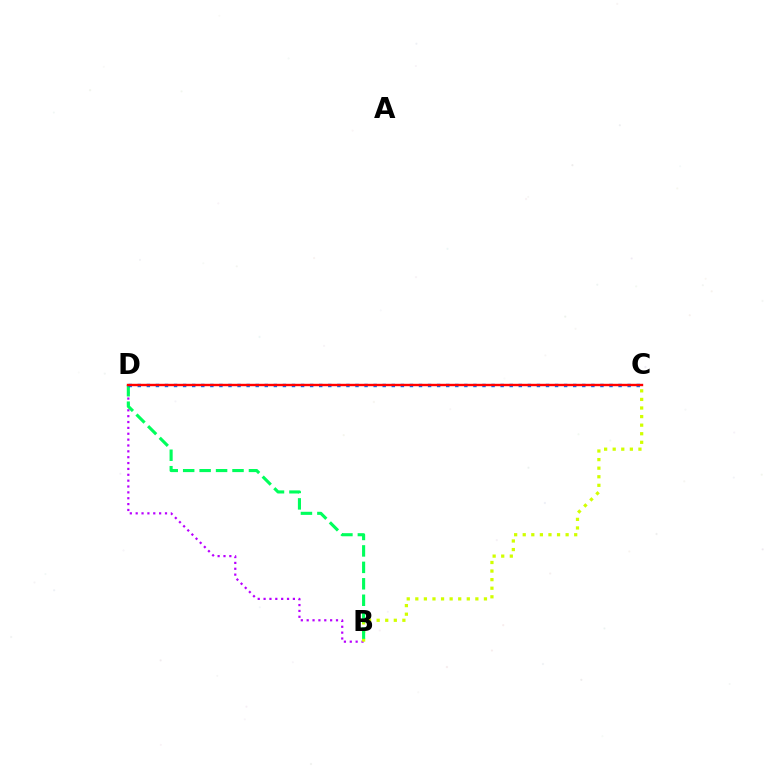{('B', 'D'): [{'color': '#b900ff', 'line_style': 'dotted', 'thickness': 1.59}, {'color': '#00ff5c', 'line_style': 'dashed', 'thickness': 2.23}], ('B', 'C'): [{'color': '#d1ff00', 'line_style': 'dotted', 'thickness': 2.33}], ('C', 'D'): [{'color': '#0074ff', 'line_style': 'dotted', 'thickness': 2.46}, {'color': '#ff0000', 'line_style': 'solid', 'thickness': 1.73}]}